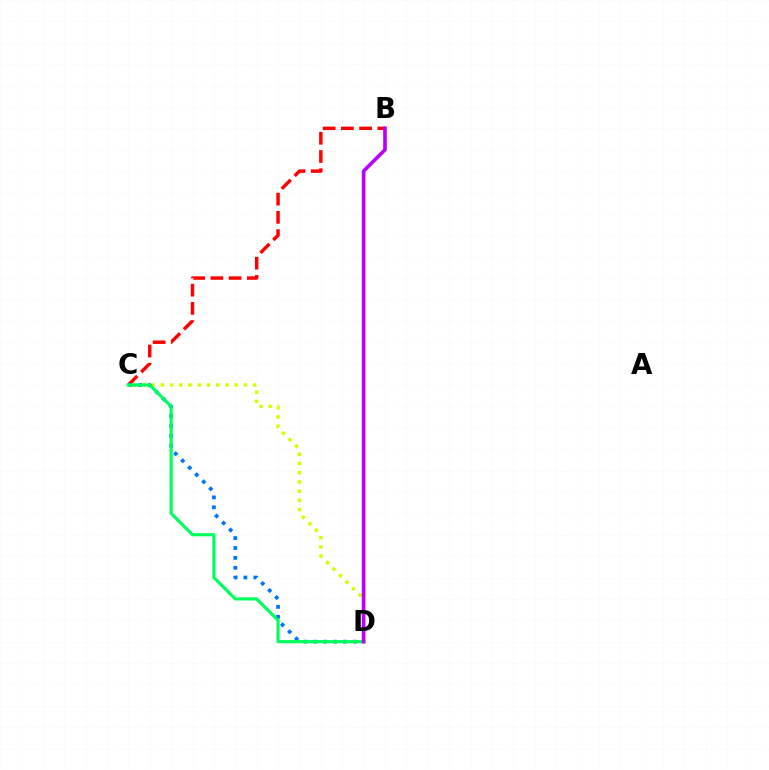{('B', 'C'): [{'color': '#ff0000', 'line_style': 'dashed', 'thickness': 2.48}], ('C', 'D'): [{'color': '#d1ff00', 'line_style': 'dotted', 'thickness': 2.51}, {'color': '#0074ff', 'line_style': 'dotted', 'thickness': 2.69}, {'color': '#00ff5c', 'line_style': 'solid', 'thickness': 2.28}], ('B', 'D'): [{'color': '#b900ff', 'line_style': 'solid', 'thickness': 2.62}]}